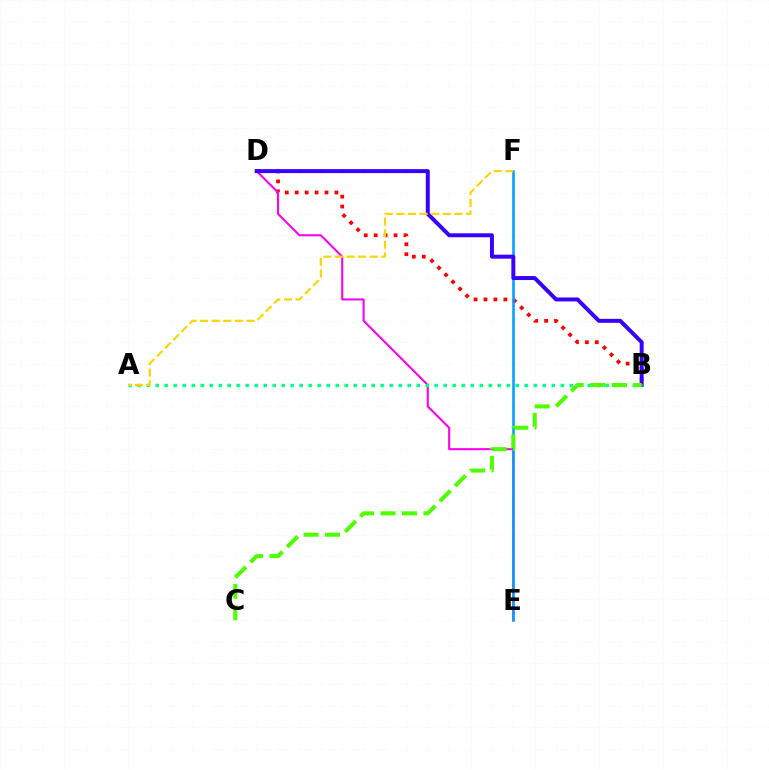{('B', 'D'): [{'color': '#ff0000', 'line_style': 'dotted', 'thickness': 2.7}, {'color': '#3700ff', 'line_style': 'solid', 'thickness': 2.85}], ('D', 'E'): [{'color': '#ff00ed', 'line_style': 'solid', 'thickness': 1.5}], ('E', 'F'): [{'color': '#009eff', 'line_style': 'solid', 'thickness': 1.82}], ('A', 'B'): [{'color': '#00ff86', 'line_style': 'dotted', 'thickness': 2.45}], ('A', 'F'): [{'color': '#ffd500', 'line_style': 'dashed', 'thickness': 1.57}], ('B', 'C'): [{'color': '#4fff00', 'line_style': 'dashed', 'thickness': 2.92}]}